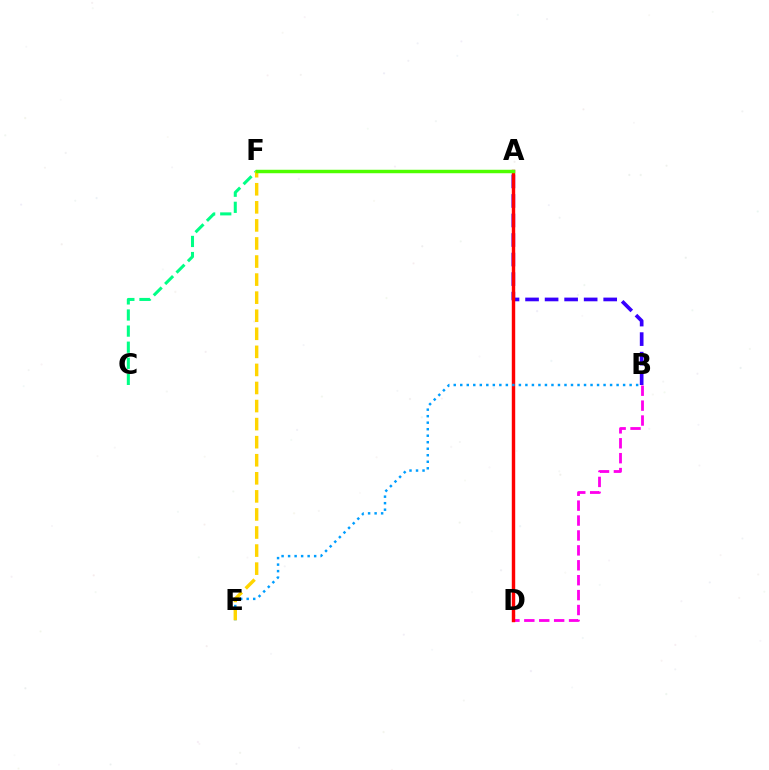{('B', 'D'): [{'color': '#ff00ed', 'line_style': 'dashed', 'thickness': 2.03}], ('A', 'B'): [{'color': '#3700ff', 'line_style': 'dashed', 'thickness': 2.65}], ('A', 'D'): [{'color': '#ff0000', 'line_style': 'solid', 'thickness': 2.46}], ('B', 'E'): [{'color': '#009eff', 'line_style': 'dotted', 'thickness': 1.77}], ('C', 'F'): [{'color': '#00ff86', 'line_style': 'dashed', 'thickness': 2.19}], ('E', 'F'): [{'color': '#ffd500', 'line_style': 'dashed', 'thickness': 2.45}], ('A', 'F'): [{'color': '#4fff00', 'line_style': 'solid', 'thickness': 2.49}]}